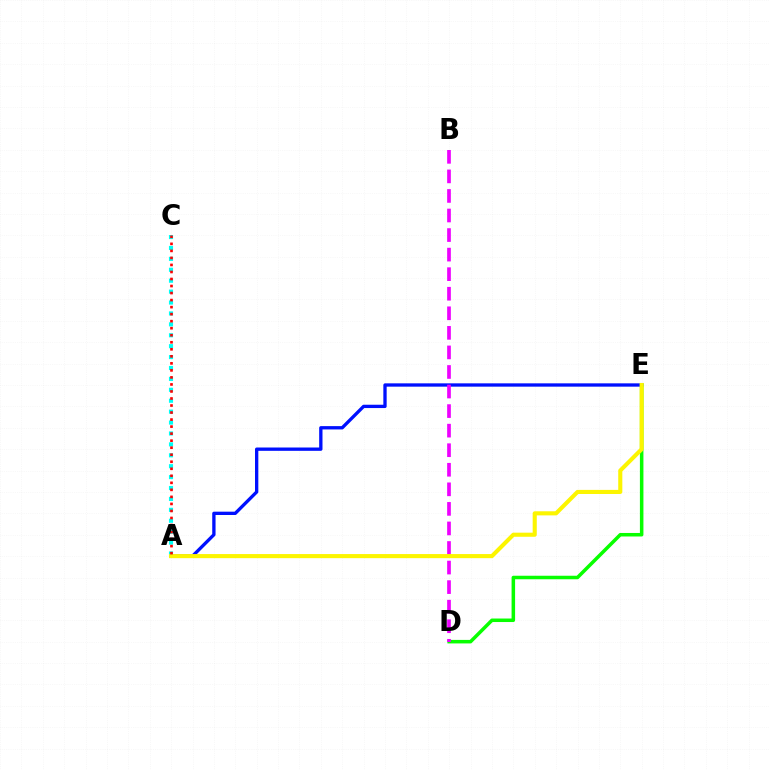{('A', 'E'): [{'color': '#0010ff', 'line_style': 'solid', 'thickness': 2.39}, {'color': '#fcf500', 'line_style': 'solid', 'thickness': 2.95}], ('D', 'E'): [{'color': '#08ff00', 'line_style': 'solid', 'thickness': 2.53}], ('A', 'C'): [{'color': '#00fff6', 'line_style': 'dotted', 'thickness': 2.96}, {'color': '#ff0000', 'line_style': 'dotted', 'thickness': 1.91}], ('B', 'D'): [{'color': '#ee00ff', 'line_style': 'dashed', 'thickness': 2.66}]}